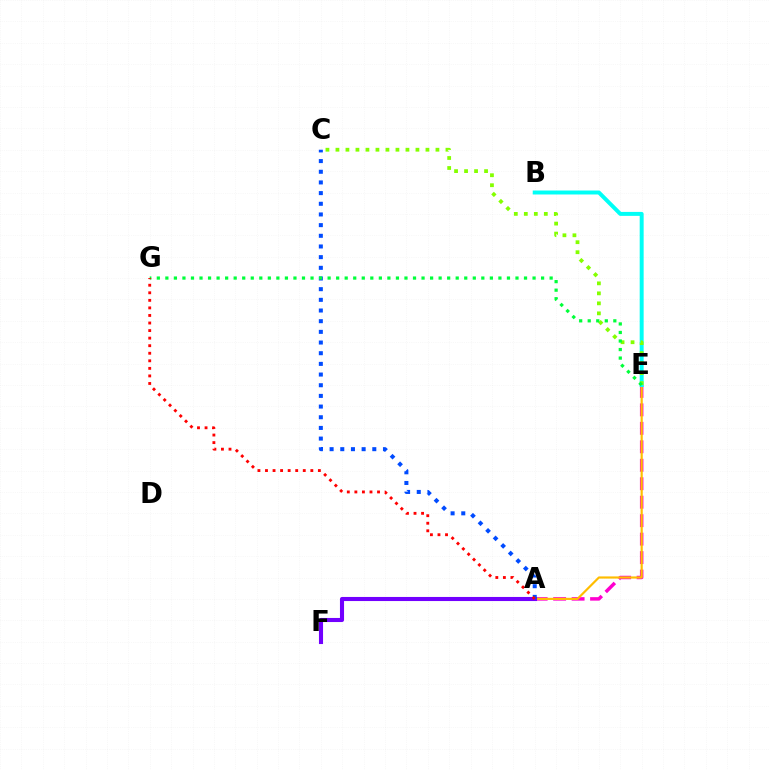{('A', 'E'): [{'color': '#ff00cf', 'line_style': 'dashed', 'thickness': 2.51}, {'color': '#ffbd00', 'line_style': 'solid', 'thickness': 1.57}], ('A', 'F'): [{'color': '#7200ff', 'line_style': 'solid', 'thickness': 2.94}], ('B', 'E'): [{'color': '#00fff6', 'line_style': 'solid', 'thickness': 2.85}], ('A', 'C'): [{'color': '#004bff', 'line_style': 'dotted', 'thickness': 2.9}], ('C', 'E'): [{'color': '#84ff00', 'line_style': 'dotted', 'thickness': 2.72}], ('E', 'G'): [{'color': '#00ff39', 'line_style': 'dotted', 'thickness': 2.32}], ('A', 'G'): [{'color': '#ff0000', 'line_style': 'dotted', 'thickness': 2.05}]}